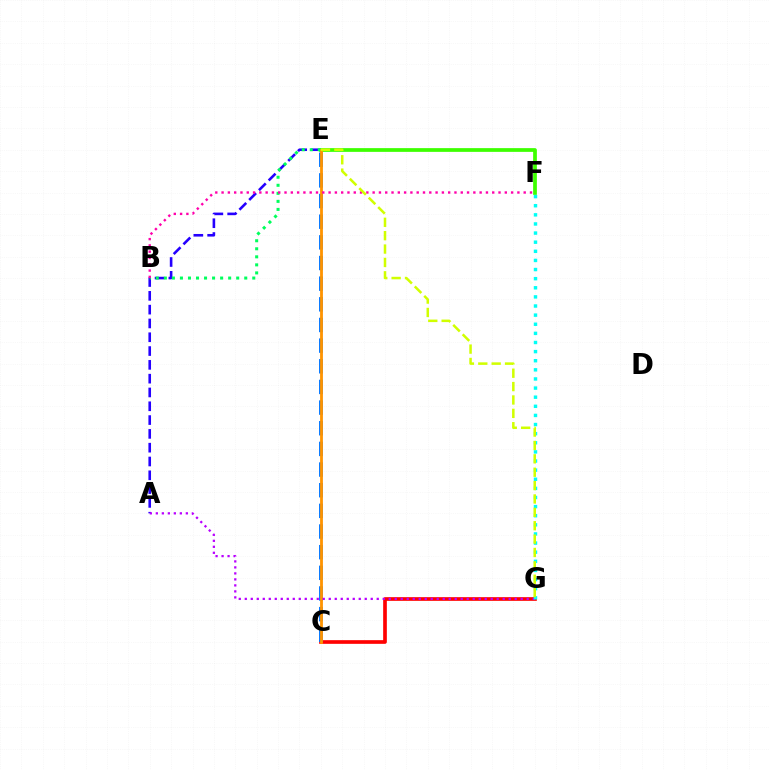{('C', 'G'): [{'color': '#ff0000', 'line_style': 'solid', 'thickness': 2.64}], ('A', 'E'): [{'color': '#2500ff', 'line_style': 'dashed', 'thickness': 1.88}], ('C', 'E'): [{'color': '#0074ff', 'line_style': 'dashed', 'thickness': 2.81}, {'color': '#ff9400', 'line_style': 'solid', 'thickness': 2.02}], ('E', 'F'): [{'color': '#3dff00', 'line_style': 'solid', 'thickness': 2.69}], ('B', 'E'): [{'color': '#00ff5c', 'line_style': 'dotted', 'thickness': 2.18}], ('A', 'G'): [{'color': '#b900ff', 'line_style': 'dotted', 'thickness': 1.63}], ('B', 'F'): [{'color': '#ff00ac', 'line_style': 'dotted', 'thickness': 1.71}], ('F', 'G'): [{'color': '#00fff6', 'line_style': 'dotted', 'thickness': 2.48}], ('E', 'G'): [{'color': '#d1ff00', 'line_style': 'dashed', 'thickness': 1.82}]}